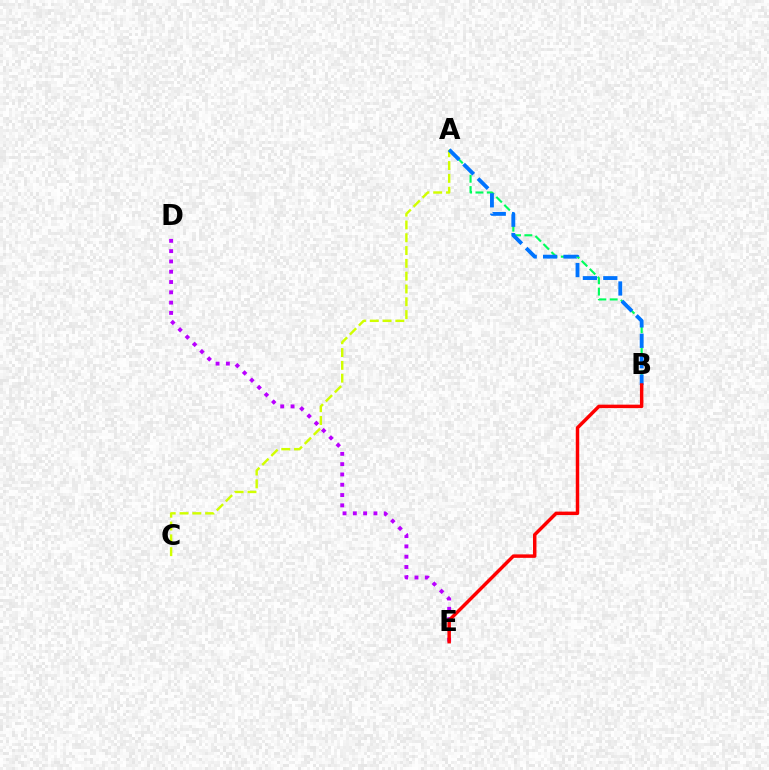{('A', 'B'): [{'color': '#00ff5c', 'line_style': 'dashed', 'thickness': 1.54}, {'color': '#0074ff', 'line_style': 'dashed', 'thickness': 2.77}], ('A', 'C'): [{'color': '#d1ff00', 'line_style': 'dashed', 'thickness': 1.74}], ('D', 'E'): [{'color': '#b900ff', 'line_style': 'dotted', 'thickness': 2.8}], ('B', 'E'): [{'color': '#ff0000', 'line_style': 'solid', 'thickness': 2.49}]}